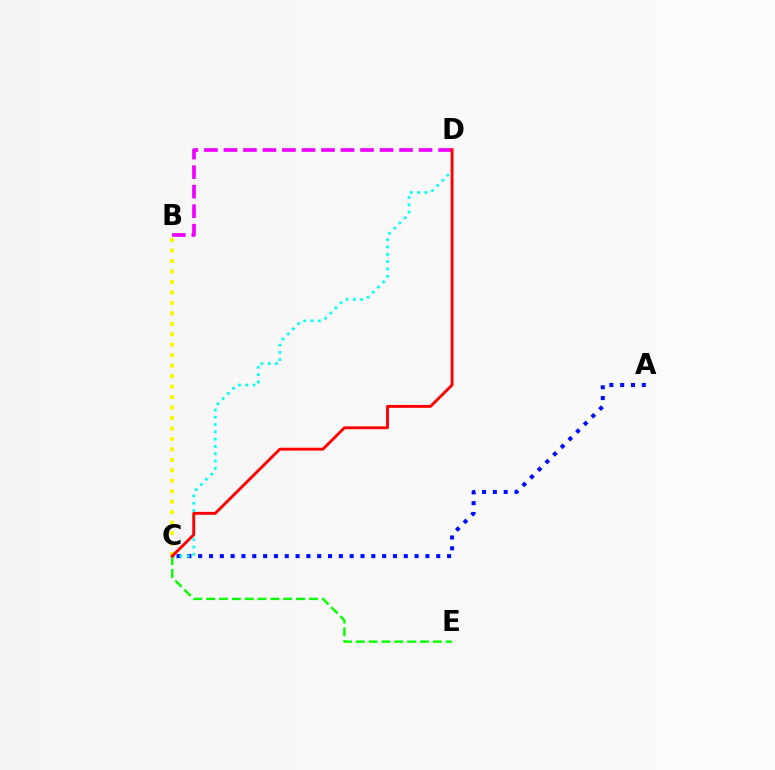{('C', 'E'): [{'color': '#08ff00', 'line_style': 'dashed', 'thickness': 1.74}], ('B', 'D'): [{'color': '#ee00ff', 'line_style': 'dashed', 'thickness': 2.65}], ('A', 'C'): [{'color': '#0010ff', 'line_style': 'dotted', 'thickness': 2.94}], ('B', 'C'): [{'color': '#fcf500', 'line_style': 'dotted', 'thickness': 2.84}], ('C', 'D'): [{'color': '#00fff6', 'line_style': 'dotted', 'thickness': 1.98}, {'color': '#ff0000', 'line_style': 'solid', 'thickness': 2.08}]}